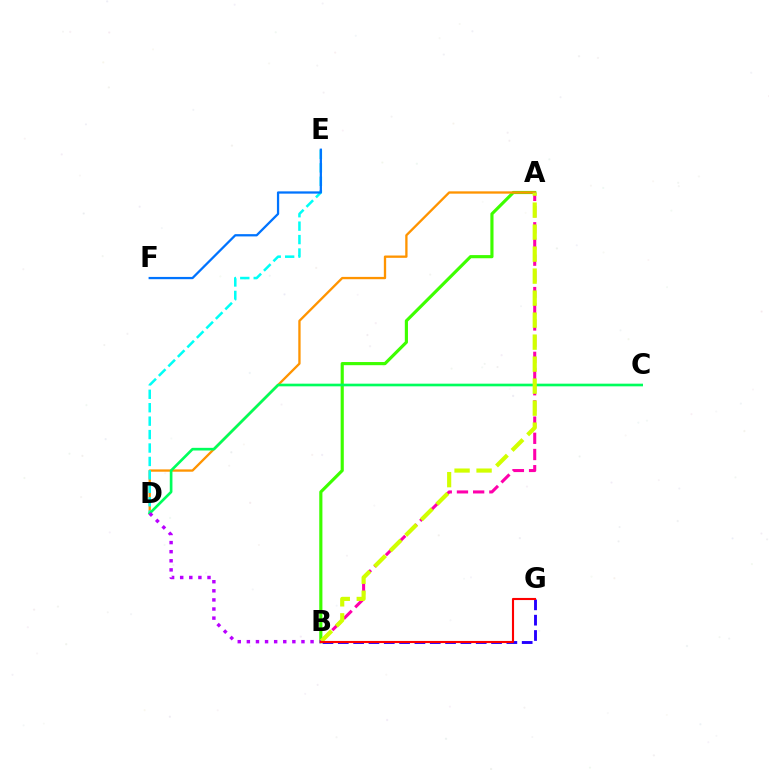{('A', 'B'): [{'color': '#3dff00', 'line_style': 'solid', 'thickness': 2.27}, {'color': '#ff00ac', 'line_style': 'dashed', 'thickness': 2.2}, {'color': '#d1ff00', 'line_style': 'dashed', 'thickness': 2.99}], ('B', 'G'): [{'color': '#2500ff', 'line_style': 'dashed', 'thickness': 2.08}, {'color': '#ff0000', 'line_style': 'solid', 'thickness': 1.52}], ('A', 'D'): [{'color': '#ff9400', 'line_style': 'solid', 'thickness': 1.67}], ('D', 'E'): [{'color': '#00fff6', 'line_style': 'dashed', 'thickness': 1.82}], ('C', 'D'): [{'color': '#00ff5c', 'line_style': 'solid', 'thickness': 1.91}], ('B', 'D'): [{'color': '#b900ff', 'line_style': 'dotted', 'thickness': 2.47}], ('E', 'F'): [{'color': '#0074ff', 'line_style': 'solid', 'thickness': 1.64}]}